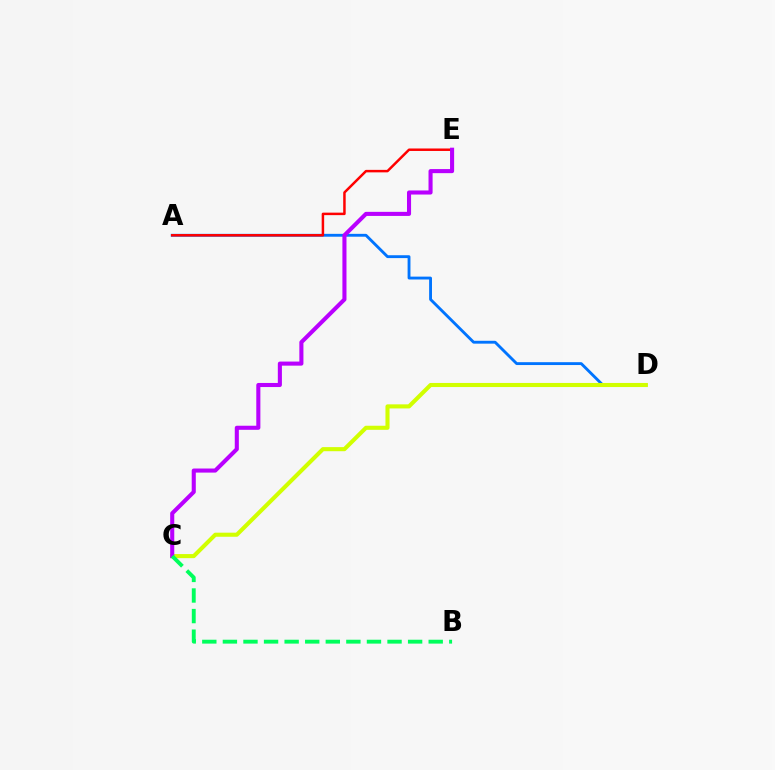{('A', 'D'): [{'color': '#0074ff', 'line_style': 'solid', 'thickness': 2.06}], ('C', 'D'): [{'color': '#d1ff00', 'line_style': 'solid', 'thickness': 2.94}], ('A', 'E'): [{'color': '#ff0000', 'line_style': 'solid', 'thickness': 1.79}], ('C', 'E'): [{'color': '#b900ff', 'line_style': 'solid', 'thickness': 2.94}], ('B', 'C'): [{'color': '#00ff5c', 'line_style': 'dashed', 'thickness': 2.8}]}